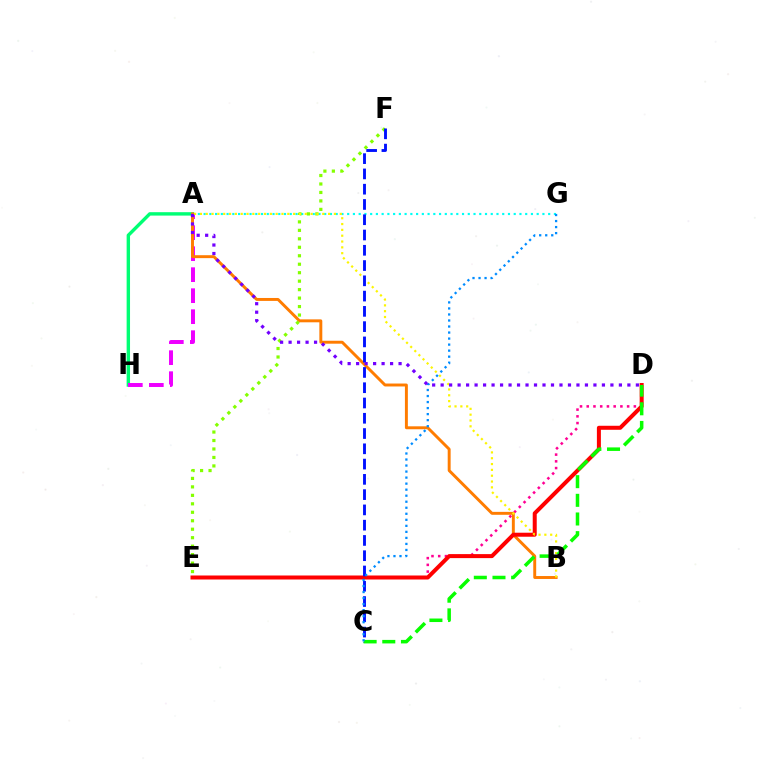{('A', 'H'): [{'color': '#00ff74', 'line_style': 'solid', 'thickness': 2.45}, {'color': '#ee00ff', 'line_style': 'dashed', 'thickness': 2.85}], ('A', 'G'): [{'color': '#00fff6', 'line_style': 'dotted', 'thickness': 1.56}], ('D', 'E'): [{'color': '#ff0094', 'line_style': 'dotted', 'thickness': 1.83}, {'color': '#ff0000', 'line_style': 'solid', 'thickness': 2.88}], ('A', 'B'): [{'color': '#ff7c00', 'line_style': 'solid', 'thickness': 2.11}, {'color': '#fcf500', 'line_style': 'dotted', 'thickness': 1.58}], ('E', 'F'): [{'color': '#84ff00', 'line_style': 'dotted', 'thickness': 2.3}], ('C', 'F'): [{'color': '#0010ff', 'line_style': 'dashed', 'thickness': 2.07}], ('C', 'D'): [{'color': '#08ff00', 'line_style': 'dashed', 'thickness': 2.54}], ('C', 'G'): [{'color': '#008cff', 'line_style': 'dotted', 'thickness': 1.64}], ('A', 'D'): [{'color': '#7200ff', 'line_style': 'dotted', 'thickness': 2.31}]}